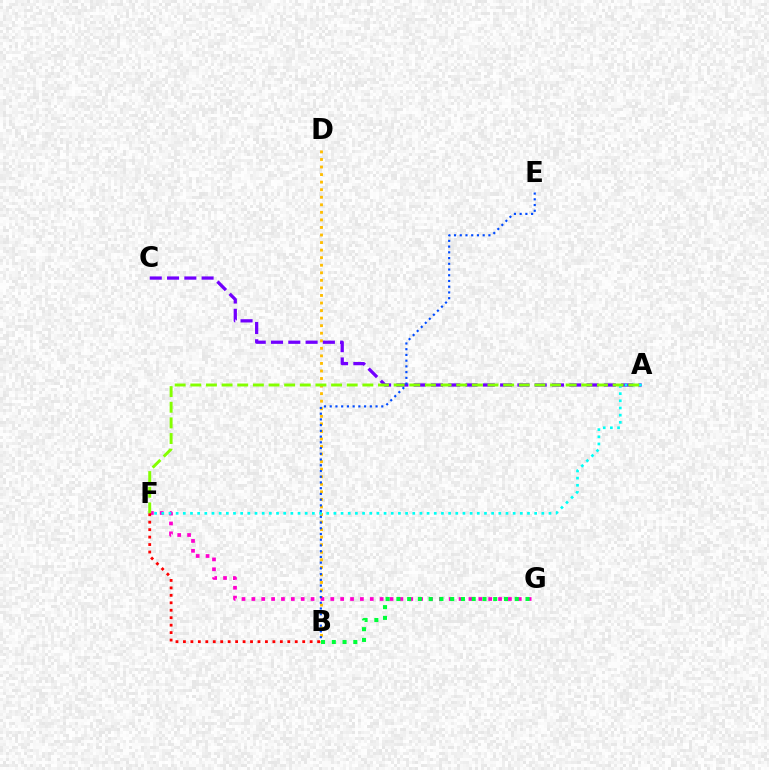{('B', 'D'): [{'color': '#ffbd00', 'line_style': 'dotted', 'thickness': 2.05}], ('F', 'G'): [{'color': '#ff00cf', 'line_style': 'dotted', 'thickness': 2.68}], ('A', 'C'): [{'color': '#7200ff', 'line_style': 'dashed', 'thickness': 2.35}], ('A', 'F'): [{'color': '#00fff6', 'line_style': 'dotted', 'thickness': 1.95}, {'color': '#84ff00', 'line_style': 'dashed', 'thickness': 2.12}], ('B', 'F'): [{'color': '#ff0000', 'line_style': 'dotted', 'thickness': 2.03}], ('B', 'E'): [{'color': '#004bff', 'line_style': 'dotted', 'thickness': 1.56}], ('B', 'G'): [{'color': '#00ff39', 'line_style': 'dotted', 'thickness': 2.92}]}